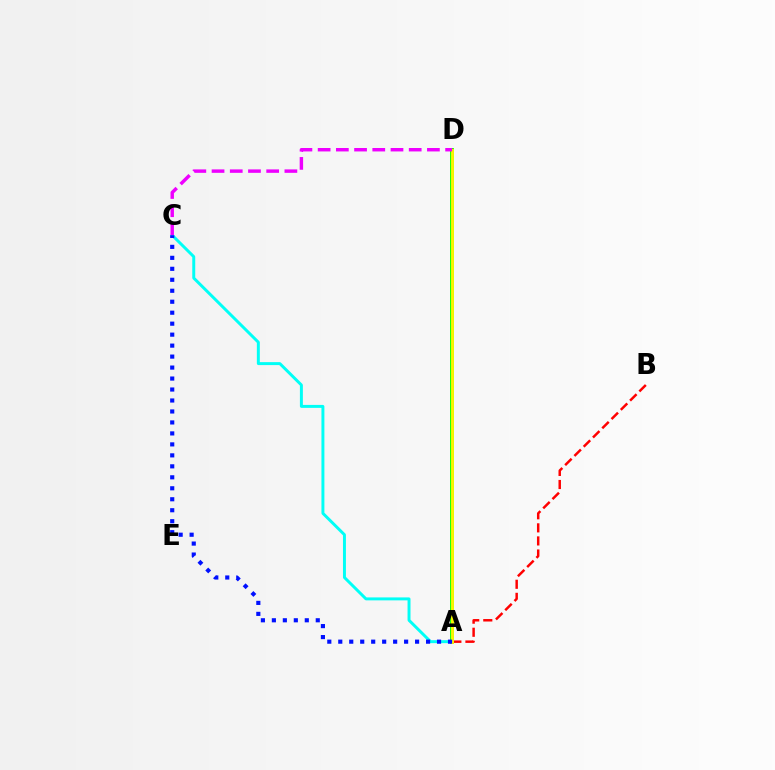{('A', 'D'): [{'color': '#08ff00', 'line_style': 'solid', 'thickness': 2.76}, {'color': '#fcf500', 'line_style': 'solid', 'thickness': 2.08}], ('A', 'B'): [{'color': '#ff0000', 'line_style': 'dashed', 'thickness': 1.78}], ('A', 'C'): [{'color': '#00fff6', 'line_style': 'solid', 'thickness': 2.13}, {'color': '#0010ff', 'line_style': 'dotted', 'thickness': 2.98}], ('C', 'D'): [{'color': '#ee00ff', 'line_style': 'dashed', 'thickness': 2.47}]}